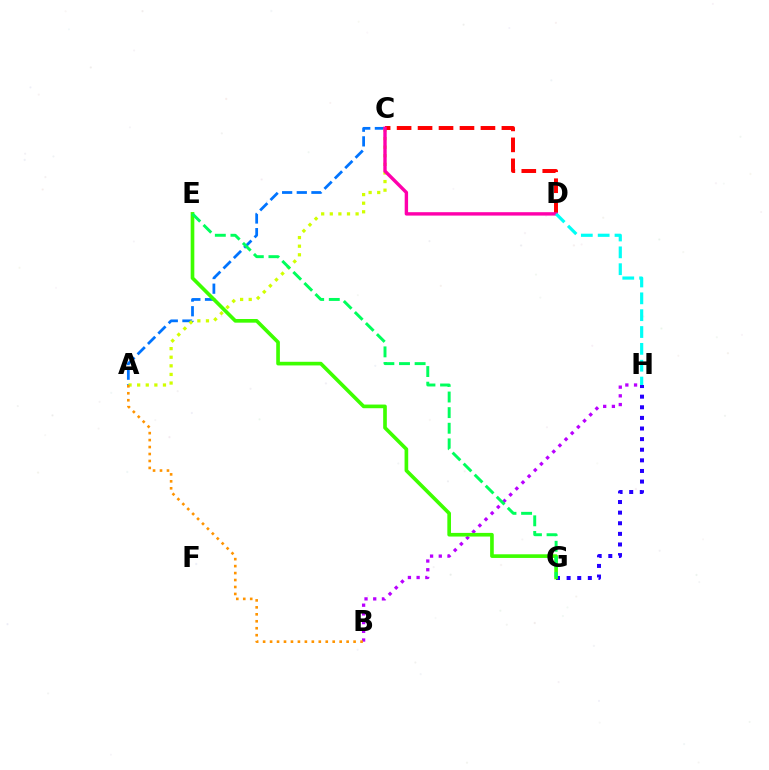{('A', 'C'): [{'color': '#0074ff', 'line_style': 'dashed', 'thickness': 1.99}, {'color': '#d1ff00', 'line_style': 'dotted', 'thickness': 2.34}], ('G', 'H'): [{'color': '#2500ff', 'line_style': 'dotted', 'thickness': 2.88}], ('C', 'D'): [{'color': '#ff0000', 'line_style': 'dashed', 'thickness': 2.85}, {'color': '#ff00ac', 'line_style': 'solid', 'thickness': 2.44}], ('B', 'H'): [{'color': '#b900ff', 'line_style': 'dotted', 'thickness': 2.37}], ('E', 'G'): [{'color': '#3dff00', 'line_style': 'solid', 'thickness': 2.63}, {'color': '#00ff5c', 'line_style': 'dashed', 'thickness': 2.12}], ('D', 'H'): [{'color': '#00fff6', 'line_style': 'dashed', 'thickness': 2.29}], ('A', 'B'): [{'color': '#ff9400', 'line_style': 'dotted', 'thickness': 1.89}]}